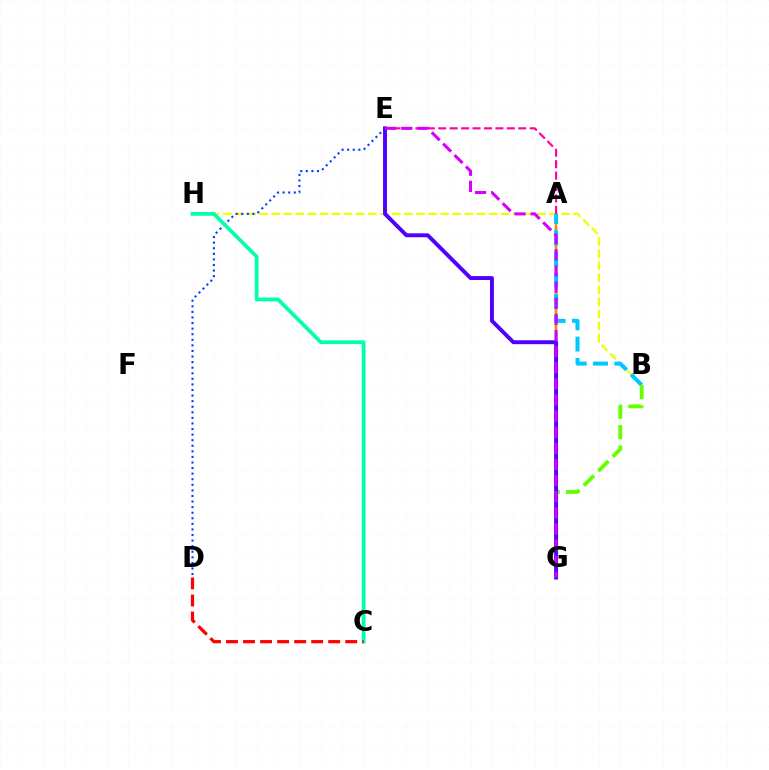{('B', 'H'): [{'color': '#eeff00', 'line_style': 'dashed', 'thickness': 1.64}], ('D', 'E'): [{'color': '#003fff', 'line_style': 'dotted', 'thickness': 1.52}], ('A', 'G'): [{'color': '#00ff27', 'line_style': 'dashed', 'thickness': 1.79}, {'color': '#ff8800', 'line_style': 'solid', 'thickness': 1.74}], ('A', 'B'): [{'color': '#00c7ff', 'line_style': 'dashed', 'thickness': 2.89}], ('A', 'E'): [{'color': '#ff00a0', 'line_style': 'dashed', 'thickness': 1.55}], ('B', 'G'): [{'color': '#66ff00', 'line_style': 'dashed', 'thickness': 2.78}], ('E', 'G'): [{'color': '#4f00ff', 'line_style': 'solid', 'thickness': 2.82}, {'color': '#d600ff', 'line_style': 'dashed', 'thickness': 2.19}], ('C', 'H'): [{'color': '#00ffaf', 'line_style': 'solid', 'thickness': 2.7}], ('C', 'D'): [{'color': '#ff0000', 'line_style': 'dashed', 'thickness': 2.31}]}